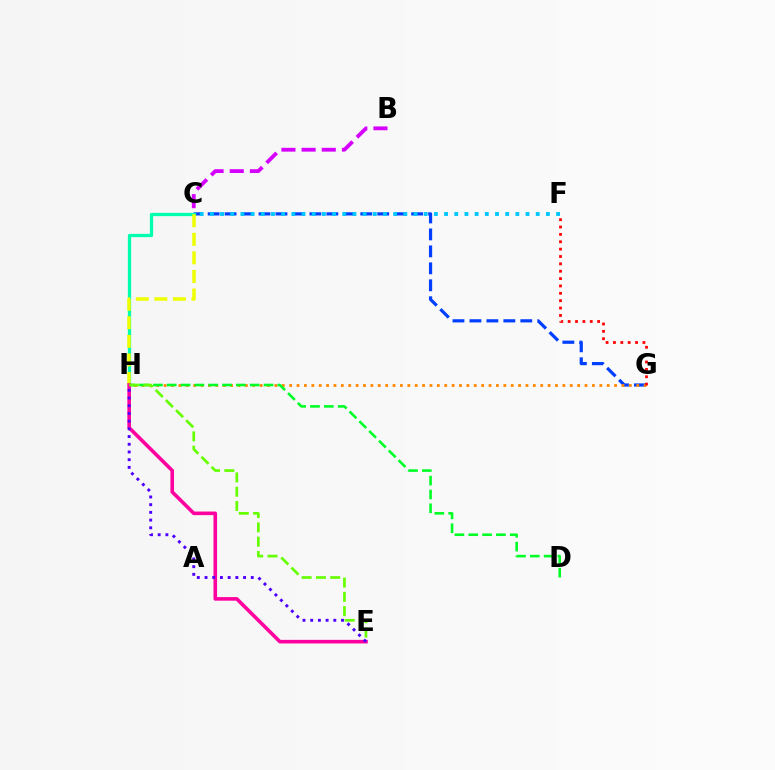{('C', 'G'): [{'color': '#003fff', 'line_style': 'dashed', 'thickness': 2.3}], ('C', 'H'): [{'color': '#00ffaf', 'line_style': 'solid', 'thickness': 2.36}, {'color': '#eeff00', 'line_style': 'dashed', 'thickness': 2.52}], ('G', 'H'): [{'color': '#ff8800', 'line_style': 'dotted', 'thickness': 2.01}], ('B', 'C'): [{'color': '#d600ff', 'line_style': 'dashed', 'thickness': 2.74}], ('C', 'F'): [{'color': '#00c7ff', 'line_style': 'dotted', 'thickness': 2.77}], ('D', 'H'): [{'color': '#00ff27', 'line_style': 'dashed', 'thickness': 1.88}], ('E', 'H'): [{'color': '#ff00a0', 'line_style': 'solid', 'thickness': 2.59}, {'color': '#4f00ff', 'line_style': 'dotted', 'thickness': 2.09}, {'color': '#66ff00', 'line_style': 'dashed', 'thickness': 1.94}], ('F', 'G'): [{'color': '#ff0000', 'line_style': 'dotted', 'thickness': 2.0}]}